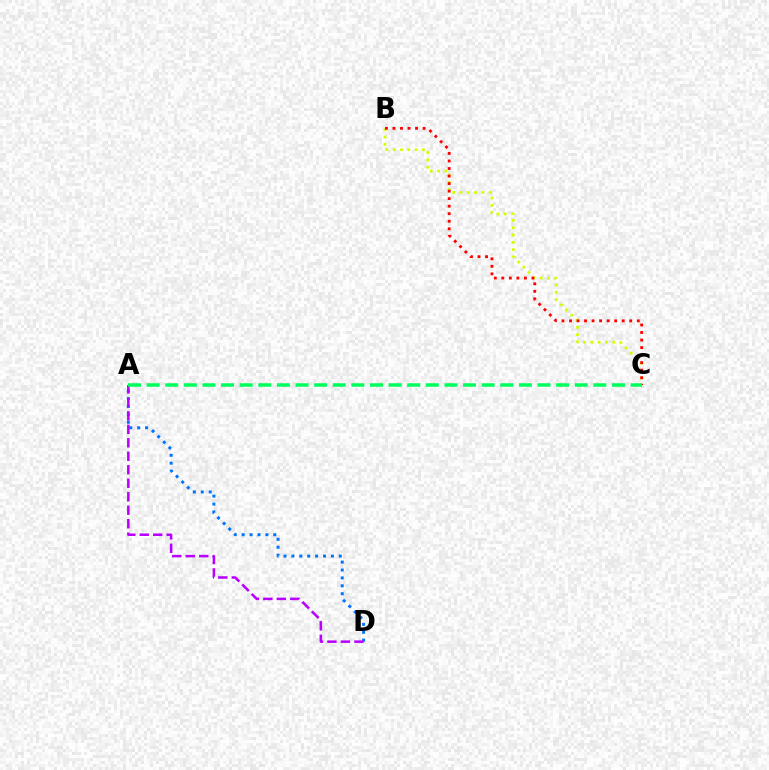{('B', 'C'): [{'color': '#d1ff00', 'line_style': 'dotted', 'thickness': 1.98}, {'color': '#ff0000', 'line_style': 'dotted', 'thickness': 2.05}], ('A', 'D'): [{'color': '#0074ff', 'line_style': 'dotted', 'thickness': 2.15}, {'color': '#b900ff', 'line_style': 'dashed', 'thickness': 1.83}], ('A', 'C'): [{'color': '#00ff5c', 'line_style': 'dashed', 'thickness': 2.53}]}